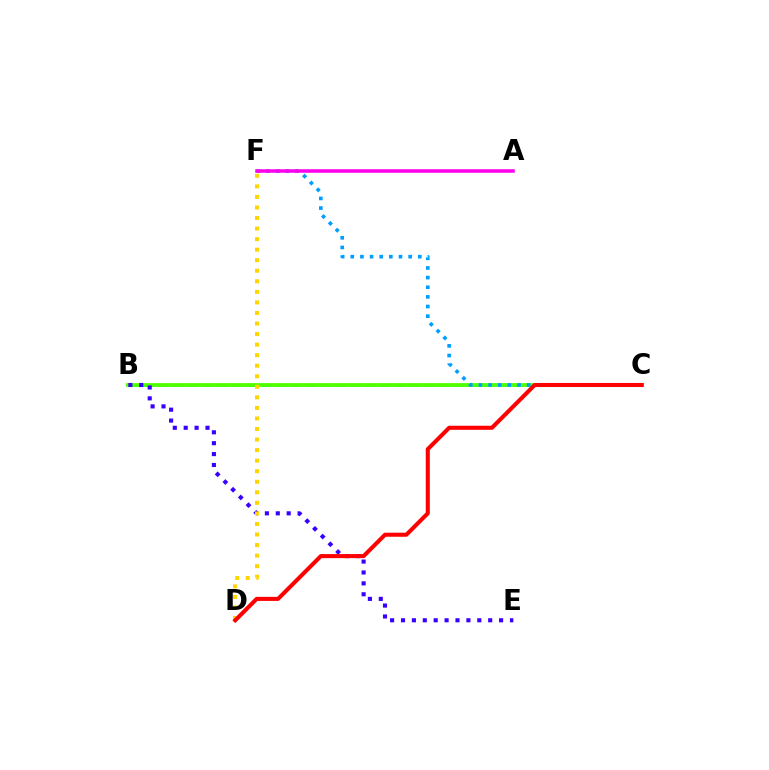{('B', 'C'): [{'color': '#00ff86', 'line_style': 'dashed', 'thickness': 2.01}, {'color': '#4fff00', 'line_style': 'solid', 'thickness': 2.73}], ('B', 'E'): [{'color': '#3700ff', 'line_style': 'dotted', 'thickness': 2.96}], ('D', 'F'): [{'color': '#ffd500', 'line_style': 'dotted', 'thickness': 2.87}], ('C', 'F'): [{'color': '#009eff', 'line_style': 'dotted', 'thickness': 2.62}], ('C', 'D'): [{'color': '#ff0000', 'line_style': 'solid', 'thickness': 2.93}], ('A', 'F'): [{'color': '#ff00ed', 'line_style': 'solid', 'thickness': 2.54}]}